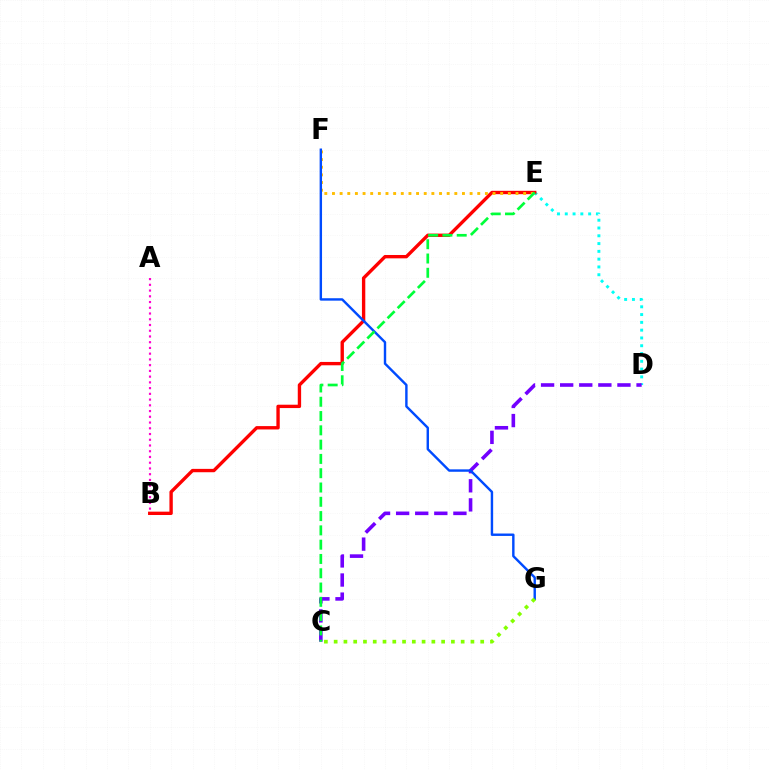{('D', 'E'): [{'color': '#00fff6', 'line_style': 'dotted', 'thickness': 2.12}], ('B', 'E'): [{'color': '#ff0000', 'line_style': 'solid', 'thickness': 2.42}], ('C', 'D'): [{'color': '#7200ff', 'line_style': 'dashed', 'thickness': 2.59}], ('E', 'F'): [{'color': '#ffbd00', 'line_style': 'dotted', 'thickness': 2.08}], ('F', 'G'): [{'color': '#004bff', 'line_style': 'solid', 'thickness': 1.74}], ('A', 'B'): [{'color': '#ff00cf', 'line_style': 'dotted', 'thickness': 1.56}], ('C', 'G'): [{'color': '#84ff00', 'line_style': 'dotted', 'thickness': 2.65}], ('C', 'E'): [{'color': '#00ff39', 'line_style': 'dashed', 'thickness': 1.94}]}